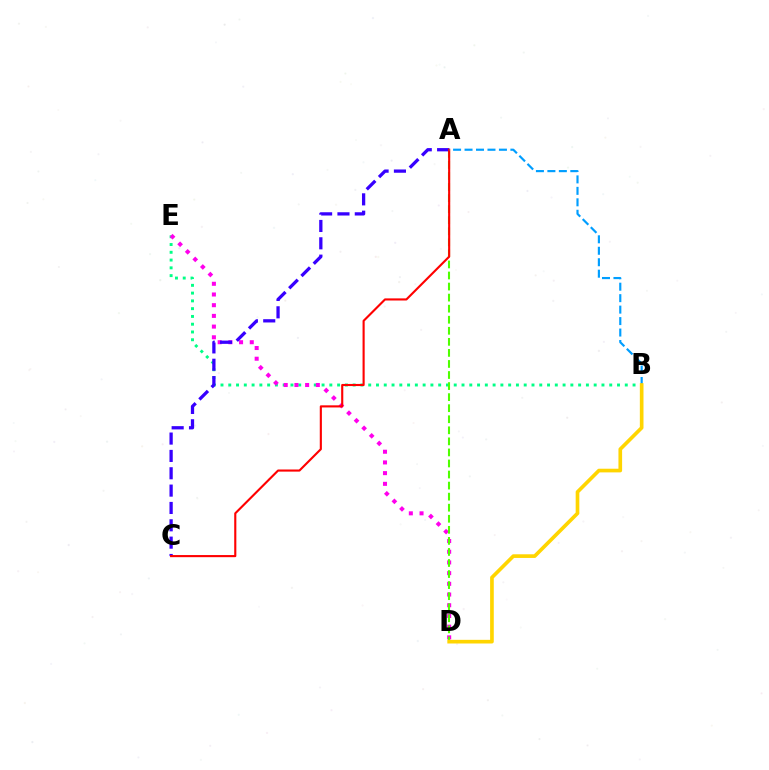{('B', 'E'): [{'color': '#00ff86', 'line_style': 'dotted', 'thickness': 2.11}], ('D', 'E'): [{'color': '#ff00ed', 'line_style': 'dotted', 'thickness': 2.91}], ('A', 'D'): [{'color': '#4fff00', 'line_style': 'dashed', 'thickness': 1.5}], ('A', 'C'): [{'color': '#3700ff', 'line_style': 'dashed', 'thickness': 2.36}, {'color': '#ff0000', 'line_style': 'solid', 'thickness': 1.53}], ('A', 'B'): [{'color': '#009eff', 'line_style': 'dashed', 'thickness': 1.56}], ('B', 'D'): [{'color': '#ffd500', 'line_style': 'solid', 'thickness': 2.64}]}